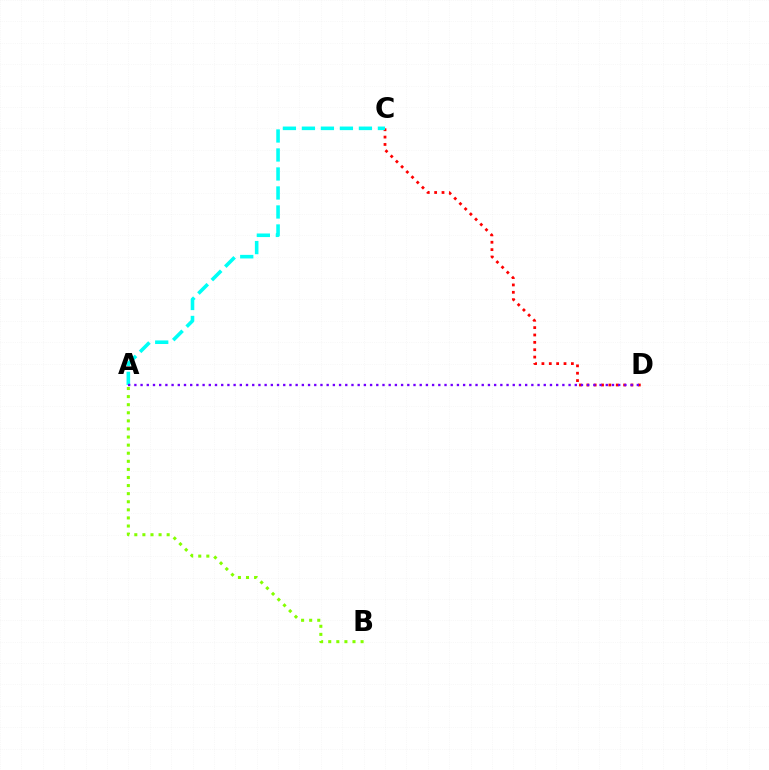{('A', 'B'): [{'color': '#84ff00', 'line_style': 'dotted', 'thickness': 2.2}], ('C', 'D'): [{'color': '#ff0000', 'line_style': 'dotted', 'thickness': 2.0}], ('A', 'C'): [{'color': '#00fff6', 'line_style': 'dashed', 'thickness': 2.58}], ('A', 'D'): [{'color': '#7200ff', 'line_style': 'dotted', 'thickness': 1.69}]}